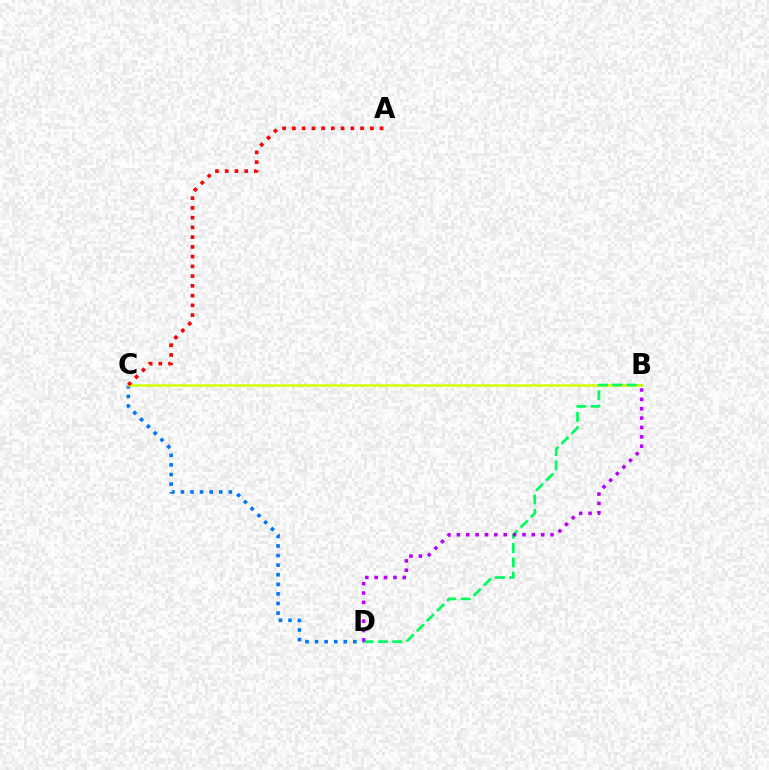{('C', 'D'): [{'color': '#0074ff', 'line_style': 'dotted', 'thickness': 2.6}], ('B', 'C'): [{'color': '#d1ff00', 'line_style': 'solid', 'thickness': 1.81}], ('B', 'D'): [{'color': '#00ff5c', 'line_style': 'dashed', 'thickness': 1.95}, {'color': '#b900ff', 'line_style': 'dotted', 'thickness': 2.55}], ('A', 'C'): [{'color': '#ff0000', 'line_style': 'dotted', 'thickness': 2.65}]}